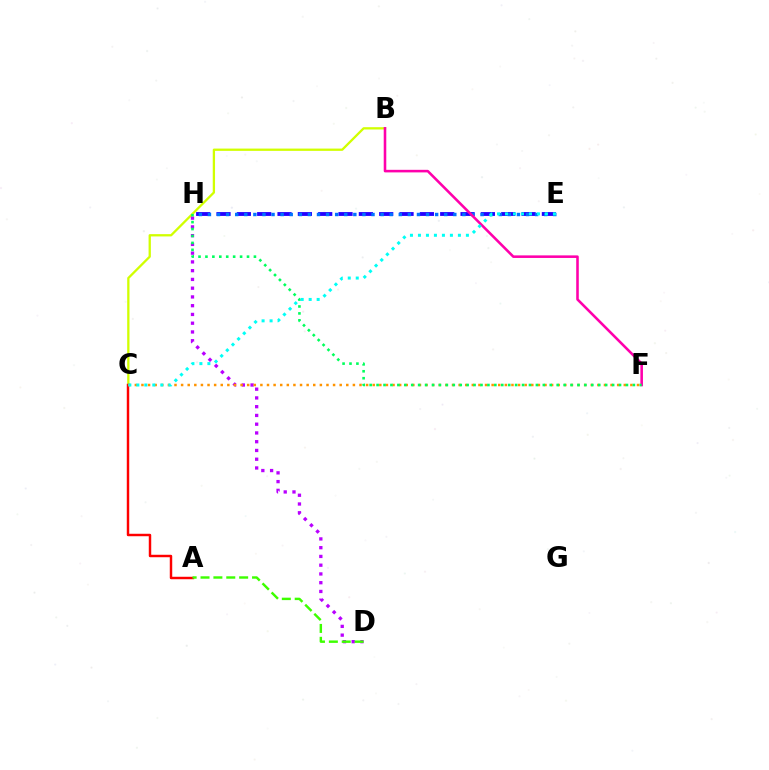{('E', 'H'): [{'color': '#2500ff', 'line_style': 'dashed', 'thickness': 2.76}, {'color': '#0074ff', 'line_style': 'dotted', 'thickness': 2.47}], ('B', 'C'): [{'color': '#d1ff00', 'line_style': 'solid', 'thickness': 1.65}], ('A', 'C'): [{'color': '#ff0000', 'line_style': 'solid', 'thickness': 1.76}], ('B', 'F'): [{'color': '#ff00ac', 'line_style': 'solid', 'thickness': 1.85}], ('D', 'H'): [{'color': '#b900ff', 'line_style': 'dotted', 'thickness': 2.38}], ('C', 'F'): [{'color': '#ff9400', 'line_style': 'dotted', 'thickness': 1.8}], ('A', 'D'): [{'color': '#3dff00', 'line_style': 'dashed', 'thickness': 1.75}], ('F', 'H'): [{'color': '#00ff5c', 'line_style': 'dotted', 'thickness': 1.88}], ('C', 'E'): [{'color': '#00fff6', 'line_style': 'dotted', 'thickness': 2.17}]}